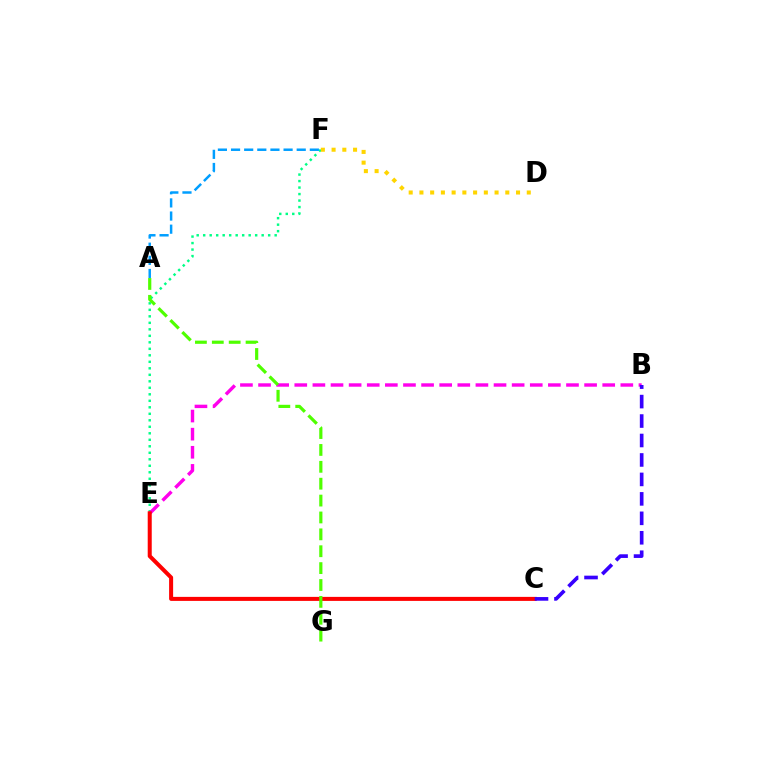{('E', 'F'): [{'color': '#00ff86', 'line_style': 'dotted', 'thickness': 1.77}], ('D', 'F'): [{'color': '#ffd500', 'line_style': 'dotted', 'thickness': 2.92}], ('B', 'E'): [{'color': '#ff00ed', 'line_style': 'dashed', 'thickness': 2.46}], ('C', 'E'): [{'color': '#ff0000', 'line_style': 'solid', 'thickness': 2.9}], ('A', 'G'): [{'color': '#4fff00', 'line_style': 'dashed', 'thickness': 2.29}], ('A', 'F'): [{'color': '#009eff', 'line_style': 'dashed', 'thickness': 1.78}], ('B', 'C'): [{'color': '#3700ff', 'line_style': 'dashed', 'thickness': 2.64}]}